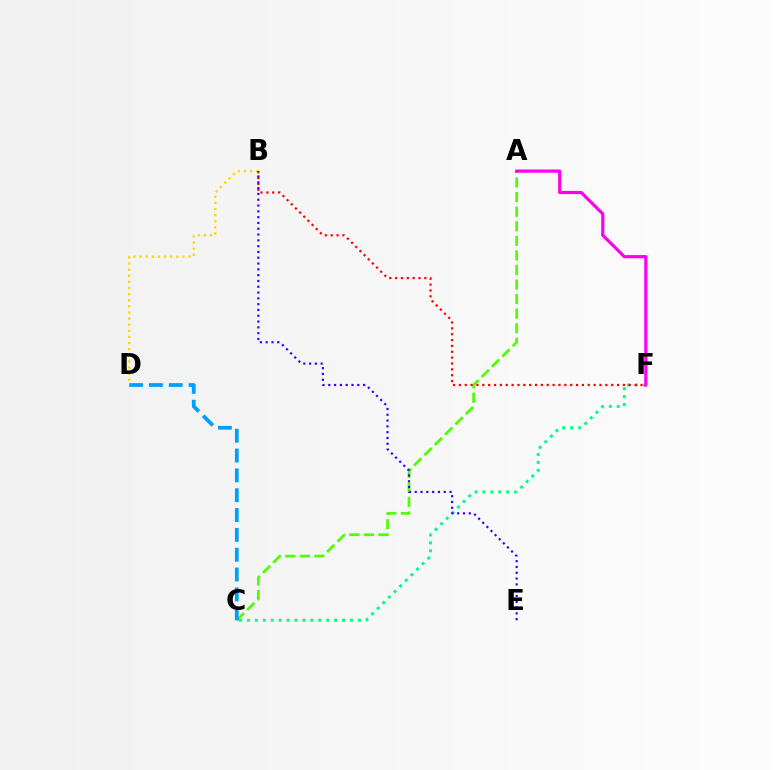{('C', 'F'): [{'color': '#00ff86', 'line_style': 'dotted', 'thickness': 2.15}], ('A', 'C'): [{'color': '#4fff00', 'line_style': 'dashed', 'thickness': 1.98}], ('C', 'D'): [{'color': '#009eff', 'line_style': 'dashed', 'thickness': 2.69}], ('B', 'D'): [{'color': '#ffd500', 'line_style': 'dotted', 'thickness': 1.66}], ('B', 'F'): [{'color': '#ff0000', 'line_style': 'dotted', 'thickness': 1.59}], ('A', 'F'): [{'color': '#ff00ed', 'line_style': 'solid', 'thickness': 2.29}], ('B', 'E'): [{'color': '#3700ff', 'line_style': 'dotted', 'thickness': 1.58}]}